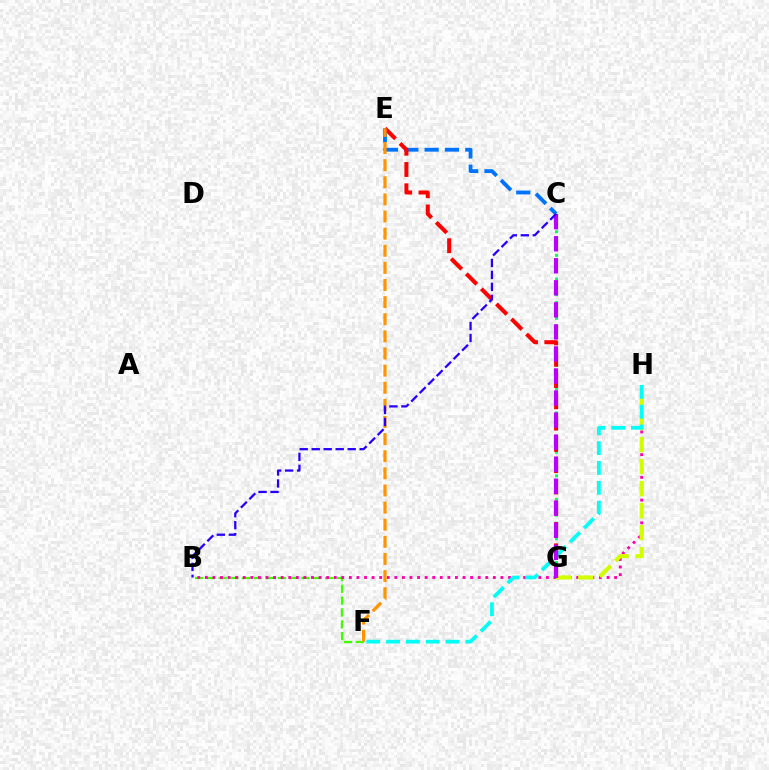{('C', 'G'): [{'color': '#00ff5c', 'line_style': 'dotted', 'thickness': 2.14}, {'color': '#b900ff', 'line_style': 'dashed', 'thickness': 2.99}], ('C', 'E'): [{'color': '#0074ff', 'line_style': 'dashed', 'thickness': 2.76}], ('B', 'F'): [{'color': '#3dff00', 'line_style': 'dashed', 'thickness': 1.61}], ('B', 'H'): [{'color': '#ff00ac', 'line_style': 'dotted', 'thickness': 2.06}], ('G', 'H'): [{'color': '#d1ff00', 'line_style': 'dashed', 'thickness': 2.99}], ('F', 'H'): [{'color': '#00fff6', 'line_style': 'dashed', 'thickness': 2.69}], ('E', 'G'): [{'color': '#ff0000', 'line_style': 'dashed', 'thickness': 2.89}], ('E', 'F'): [{'color': '#ff9400', 'line_style': 'dashed', 'thickness': 2.33}], ('B', 'C'): [{'color': '#2500ff', 'line_style': 'dashed', 'thickness': 1.63}]}